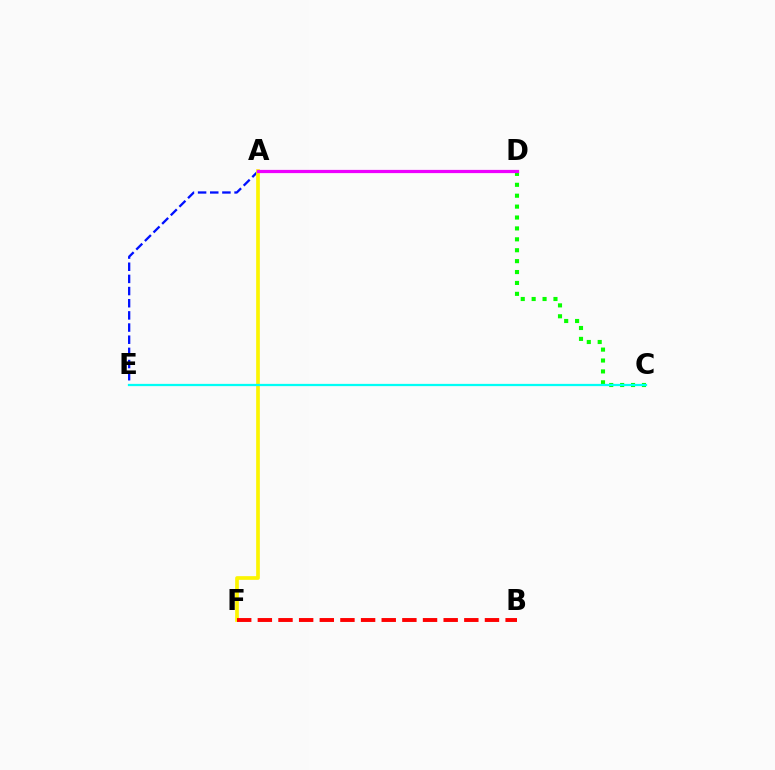{('C', 'D'): [{'color': '#08ff00', 'line_style': 'dotted', 'thickness': 2.96}], ('A', 'E'): [{'color': '#0010ff', 'line_style': 'dashed', 'thickness': 1.65}], ('A', 'F'): [{'color': '#fcf500', 'line_style': 'solid', 'thickness': 2.65}], ('C', 'E'): [{'color': '#00fff6', 'line_style': 'solid', 'thickness': 1.62}], ('B', 'F'): [{'color': '#ff0000', 'line_style': 'dashed', 'thickness': 2.8}], ('A', 'D'): [{'color': '#ee00ff', 'line_style': 'solid', 'thickness': 2.33}]}